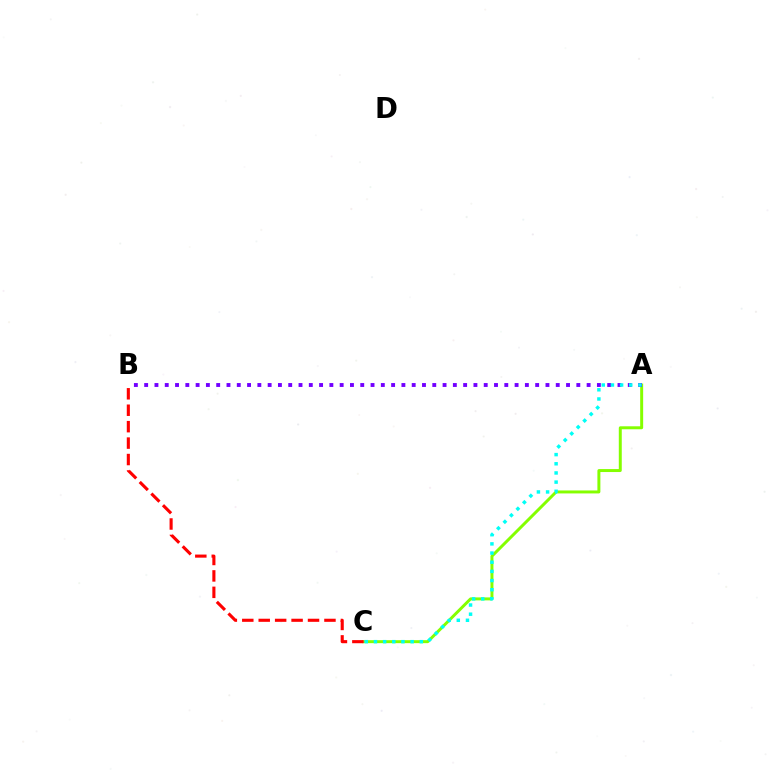{('A', 'C'): [{'color': '#84ff00', 'line_style': 'solid', 'thickness': 2.14}, {'color': '#00fff6', 'line_style': 'dotted', 'thickness': 2.49}], ('A', 'B'): [{'color': '#7200ff', 'line_style': 'dotted', 'thickness': 2.8}], ('B', 'C'): [{'color': '#ff0000', 'line_style': 'dashed', 'thickness': 2.23}]}